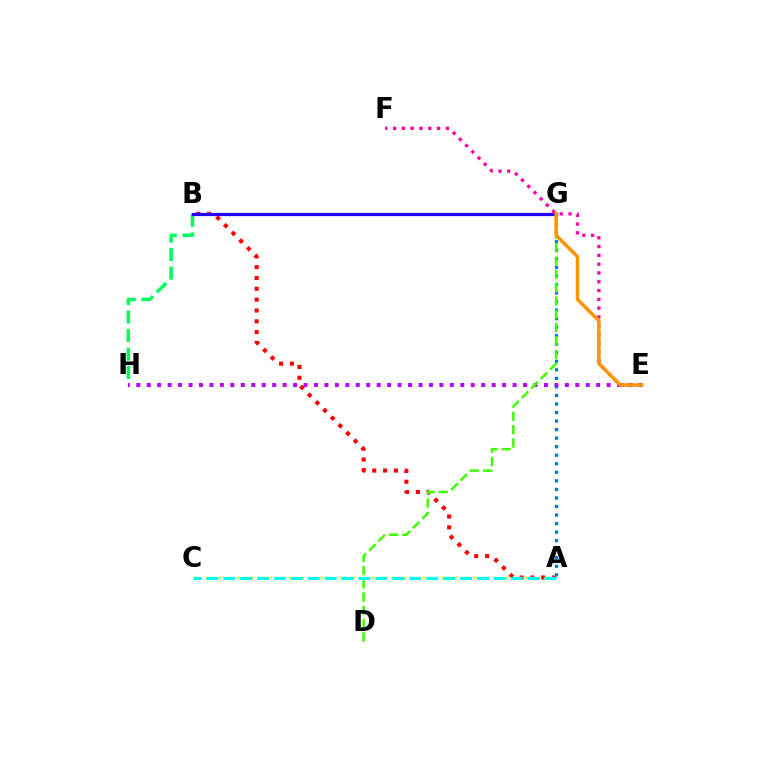{('B', 'H'): [{'color': '#00ff5c', 'line_style': 'dashed', 'thickness': 2.52}], ('A', 'B'): [{'color': '#ff0000', 'line_style': 'dotted', 'thickness': 2.94}], ('B', 'G'): [{'color': '#2500ff', 'line_style': 'solid', 'thickness': 2.33}], ('A', 'C'): [{'color': '#d1ff00', 'line_style': 'dotted', 'thickness': 1.73}, {'color': '#00fff6', 'line_style': 'dashed', 'thickness': 2.3}], ('E', 'F'): [{'color': '#ff00ac', 'line_style': 'dotted', 'thickness': 2.39}], ('A', 'G'): [{'color': '#0074ff', 'line_style': 'dotted', 'thickness': 2.32}], ('E', 'H'): [{'color': '#b900ff', 'line_style': 'dotted', 'thickness': 2.84}], ('D', 'G'): [{'color': '#3dff00', 'line_style': 'dashed', 'thickness': 1.81}], ('E', 'G'): [{'color': '#ff9400', 'line_style': 'solid', 'thickness': 2.49}]}